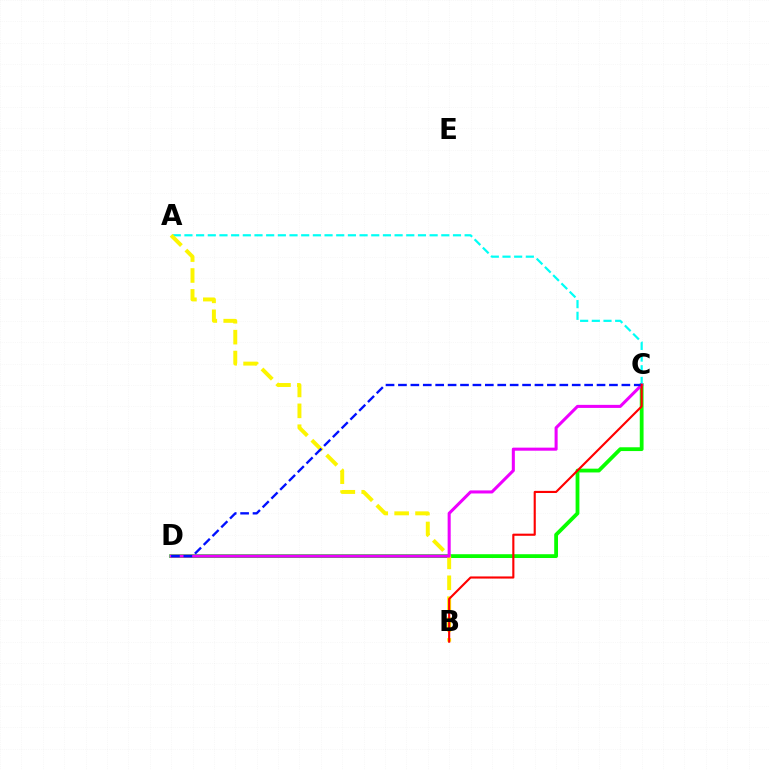{('C', 'D'): [{'color': '#08ff00', 'line_style': 'solid', 'thickness': 2.73}, {'color': '#ee00ff', 'line_style': 'solid', 'thickness': 2.2}, {'color': '#0010ff', 'line_style': 'dashed', 'thickness': 1.69}], ('A', 'C'): [{'color': '#00fff6', 'line_style': 'dashed', 'thickness': 1.59}], ('A', 'B'): [{'color': '#fcf500', 'line_style': 'dashed', 'thickness': 2.84}], ('B', 'C'): [{'color': '#ff0000', 'line_style': 'solid', 'thickness': 1.53}]}